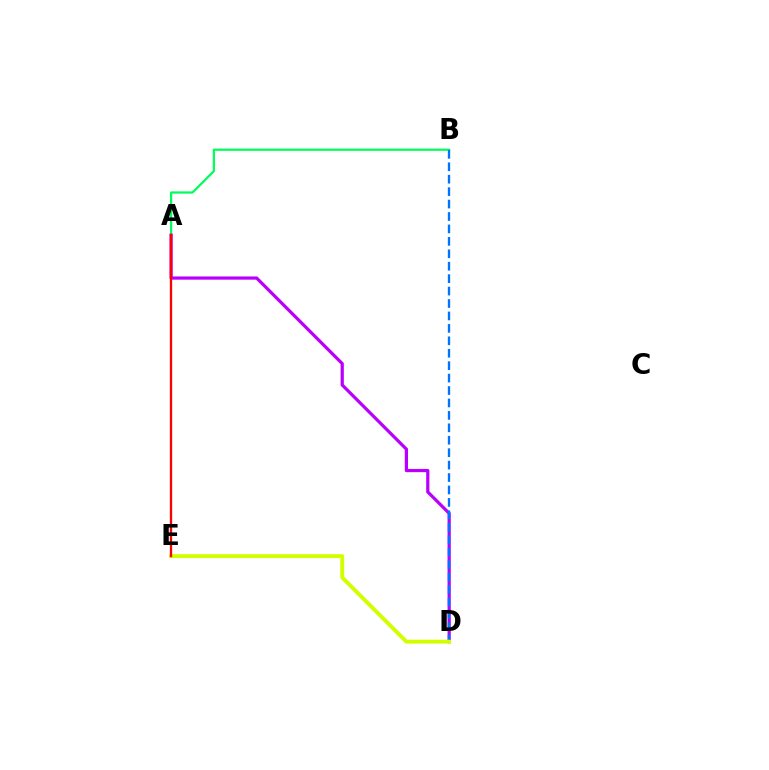{('A', 'B'): [{'color': '#00ff5c', 'line_style': 'solid', 'thickness': 1.61}], ('A', 'D'): [{'color': '#b900ff', 'line_style': 'solid', 'thickness': 2.31}], ('B', 'D'): [{'color': '#0074ff', 'line_style': 'dashed', 'thickness': 1.69}], ('D', 'E'): [{'color': '#d1ff00', 'line_style': 'solid', 'thickness': 2.79}], ('A', 'E'): [{'color': '#ff0000', 'line_style': 'solid', 'thickness': 1.67}]}